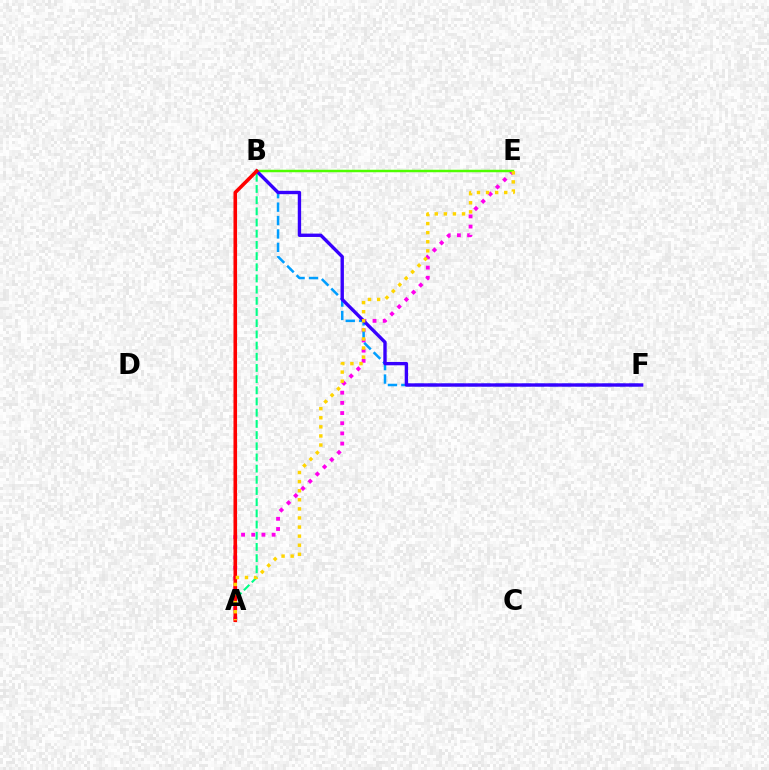{('A', 'E'): [{'color': '#ff00ed', 'line_style': 'dotted', 'thickness': 2.77}, {'color': '#ffd500', 'line_style': 'dotted', 'thickness': 2.47}], ('A', 'B'): [{'color': '#00ff86', 'line_style': 'dashed', 'thickness': 1.52}, {'color': '#ff0000', 'line_style': 'solid', 'thickness': 2.58}], ('B', 'E'): [{'color': '#4fff00', 'line_style': 'solid', 'thickness': 1.79}], ('B', 'F'): [{'color': '#009eff', 'line_style': 'dashed', 'thickness': 1.82}, {'color': '#3700ff', 'line_style': 'solid', 'thickness': 2.43}]}